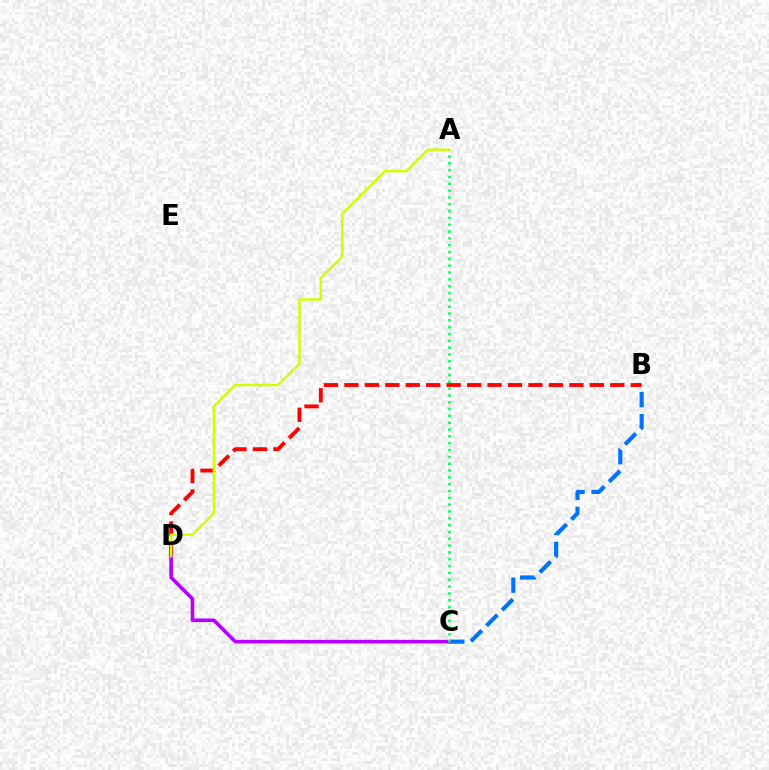{('B', 'D'): [{'color': '#ff0000', 'line_style': 'dashed', 'thickness': 2.78}], ('B', 'C'): [{'color': '#0074ff', 'line_style': 'dashed', 'thickness': 2.99}], ('C', 'D'): [{'color': '#b900ff', 'line_style': 'solid', 'thickness': 2.59}], ('A', 'C'): [{'color': '#00ff5c', 'line_style': 'dotted', 'thickness': 1.85}], ('A', 'D'): [{'color': '#d1ff00', 'line_style': 'solid', 'thickness': 1.73}]}